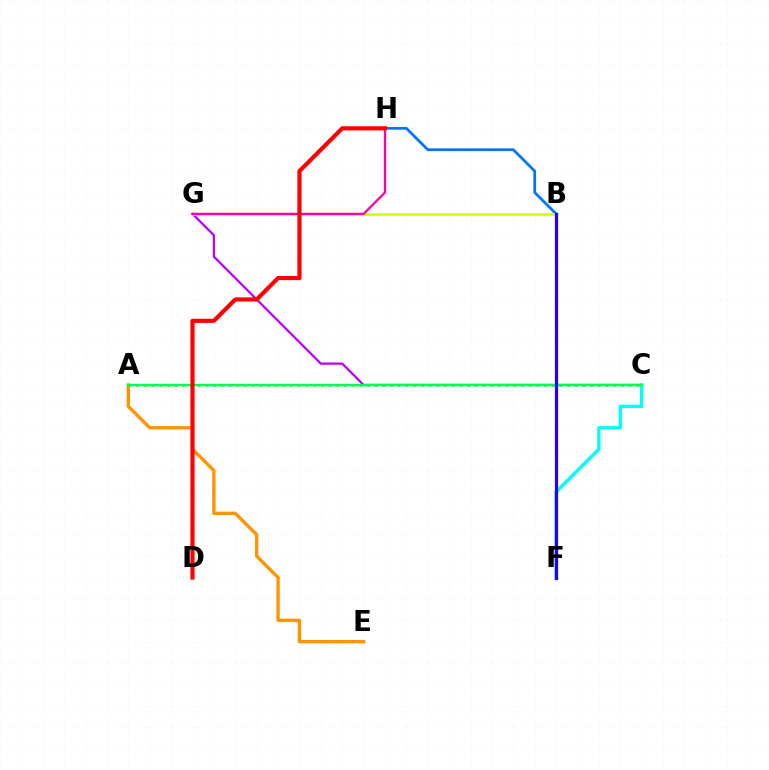{('C', 'G'): [{'color': '#b900ff', 'line_style': 'solid', 'thickness': 1.61}], ('C', 'F'): [{'color': '#00fff6', 'line_style': 'solid', 'thickness': 2.42}], ('A', 'C'): [{'color': '#3dff00', 'line_style': 'dotted', 'thickness': 2.09}, {'color': '#00ff5c', 'line_style': 'solid', 'thickness': 1.73}], ('A', 'E'): [{'color': '#ff9400', 'line_style': 'solid', 'thickness': 2.42}], ('B', 'H'): [{'color': '#0074ff', 'line_style': 'solid', 'thickness': 1.97}], ('B', 'G'): [{'color': '#d1ff00', 'line_style': 'solid', 'thickness': 1.86}], ('G', 'H'): [{'color': '#ff00ac', 'line_style': 'solid', 'thickness': 1.65}], ('B', 'F'): [{'color': '#2500ff', 'line_style': 'solid', 'thickness': 2.33}], ('D', 'H'): [{'color': '#ff0000', 'line_style': 'solid', 'thickness': 2.99}]}